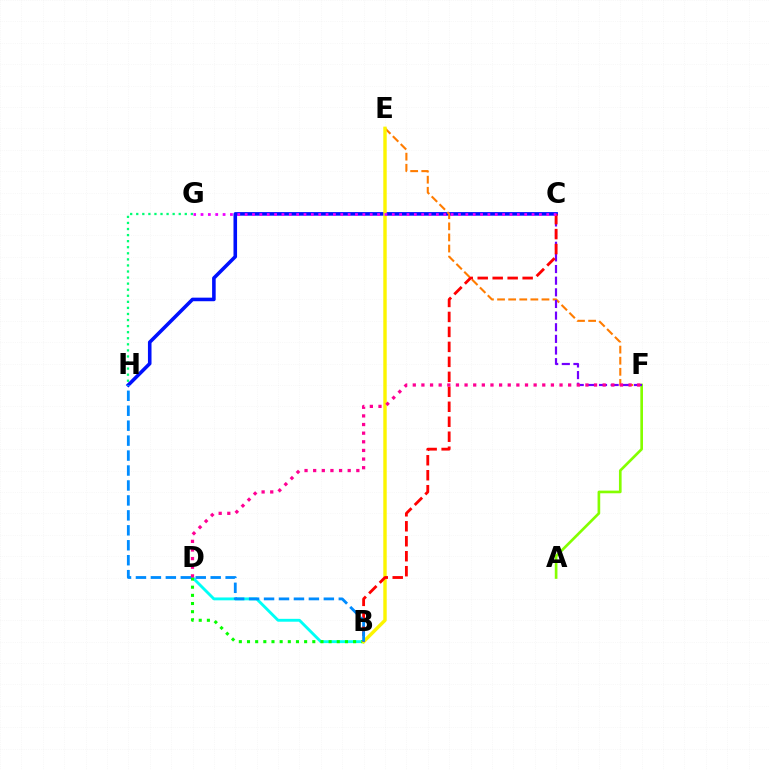{('C', 'H'): [{'color': '#0010ff', 'line_style': 'solid', 'thickness': 2.57}], ('A', 'F'): [{'color': '#84ff00', 'line_style': 'solid', 'thickness': 1.91}], ('E', 'F'): [{'color': '#ff7c00', 'line_style': 'dashed', 'thickness': 1.51}], ('G', 'H'): [{'color': '#00ff74', 'line_style': 'dotted', 'thickness': 1.65}], ('B', 'D'): [{'color': '#00fff6', 'line_style': 'solid', 'thickness': 2.07}, {'color': '#08ff00', 'line_style': 'dotted', 'thickness': 2.22}], ('C', 'F'): [{'color': '#7200ff', 'line_style': 'dashed', 'thickness': 1.58}], ('B', 'E'): [{'color': '#fcf500', 'line_style': 'solid', 'thickness': 2.46}], ('B', 'C'): [{'color': '#ff0000', 'line_style': 'dashed', 'thickness': 2.03}], ('D', 'F'): [{'color': '#ff0094', 'line_style': 'dotted', 'thickness': 2.35}], ('C', 'G'): [{'color': '#ee00ff', 'line_style': 'dotted', 'thickness': 2.0}], ('B', 'H'): [{'color': '#008cff', 'line_style': 'dashed', 'thickness': 2.03}]}